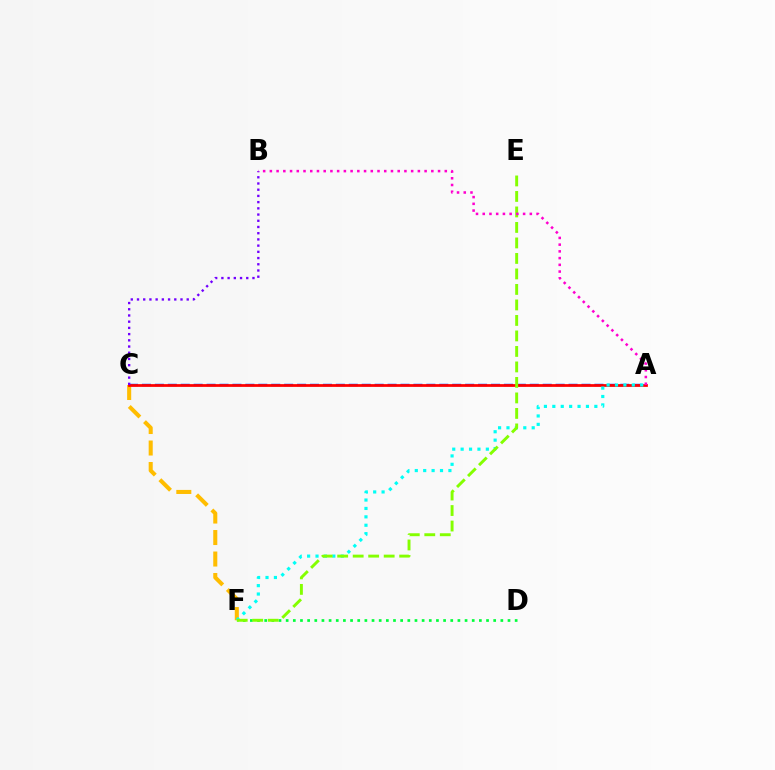{('D', 'F'): [{'color': '#00ff39', 'line_style': 'dotted', 'thickness': 1.94}], ('A', 'C'): [{'color': '#004bff', 'line_style': 'dashed', 'thickness': 1.76}, {'color': '#ff0000', 'line_style': 'solid', 'thickness': 1.98}], ('C', 'F'): [{'color': '#ffbd00', 'line_style': 'dashed', 'thickness': 2.92}], ('B', 'C'): [{'color': '#7200ff', 'line_style': 'dotted', 'thickness': 1.69}], ('A', 'F'): [{'color': '#00fff6', 'line_style': 'dotted', 'thickness': 2.28}], ('E', 'F'): [{'color': '#84ff00', 'line_style': 'dashed', 'thickness': 2.11}], ('A', 'B'): [{'color': '#ff00cf', 'line_style': 'dotted', 'thickness': 1.83}]}